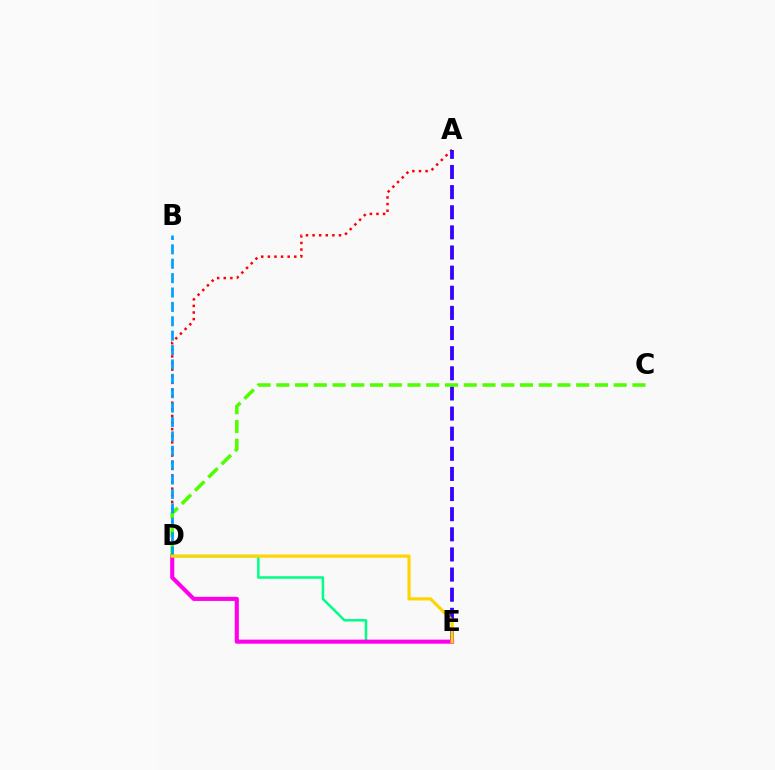{('A', 'D'): [{'color': '#ff0000', 'line_style': 'dotted', 'thickness': 1.8}], ('A', 'E'): [{'color': '#3700ff', 'line_style': 'dashed', 'thickness': 2.73}], ('D', 'E'): [{'color': '#00ff86', 'line_style': 'solid', 'thickness': 1.81}, {'color': '#ff00ed', 'line_style': 'solid', 'thickness': 2.95}, {'color': '#ffd500', 'line_style': 'solid', 'thickness': 2.28}], ('C', 'D'): [{'color': '#4fff00', 'line_style': 'dashed', 'thickness': 2.55}], ('B', 'D'): [{'color': '#009eff', 'line_style': 'dashed', 'thickness': 1.95}]}